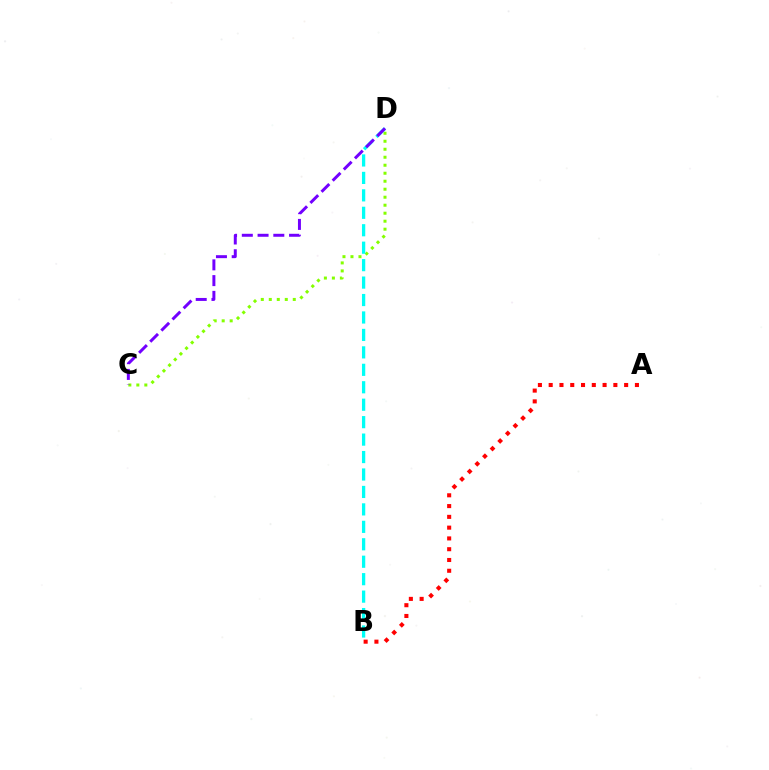{('C', 'D'): [{'color': '#84ff00', 'line_style': 'dotted', 'thickness': 2.17}, {'color': '#7200ff', 'line_style': 'dashed', 'thickness': 2.14}], ('A', 'B'): [{'color': '#ff0000', 'line_style': 'dotted', 'thickness': 2.93}], ('B', 'D'): [{'color': '#00fff6', 'line_style': 'dashed', 'thickness': 2.37}]}